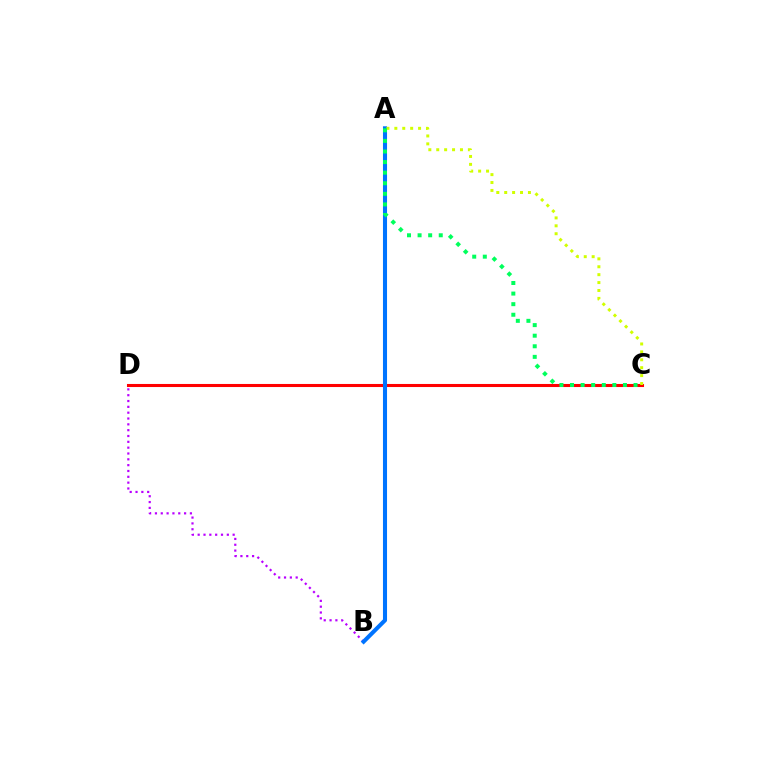{('B', 'D'): [{'color': '#b900ff', 'line_style': 'dotted', 'thickness': 1.58}], ('C', 'D'): [{'color': '#ff0000', 'line_style': 'solid', 'thickness': 2.21}], ('A', 'B'): [{'color': '#0074ff', 'line_style': 'solid', 'thickness': 2.93}], ('A', 'C'): [{'color': '#d1ff00', 'line_style': 'dotted', 'thickness': 2.15}, {'color': '#00ff5c', 'line_style': 'dotted', 'thickness': 2.88}]}